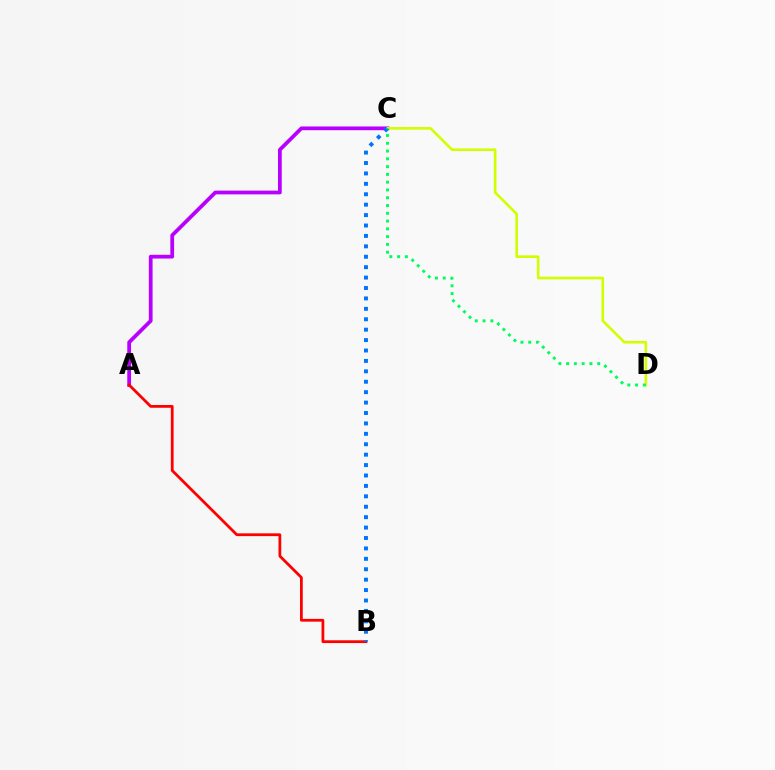{('A', 'C'): [{'color': '#b900ff', 'line_style': 'solid', 'thickness': 2.7}], ('A', 'B'): [{'color': '#ff0000', 'line_style': 'solid', 'thickness': 2.0}], ('C', 'D'): [{'color': '#d1ff00', 'line_style': 'solid', 'thickness': 1.9}, {'color': '#00ff5c', 'line_style': 'dotted', 'thickness': 2.11}], ('B', 'C'): [{'color': '#0074ff', 'line_style': 'dotted', 'thickness': 2.83}]}